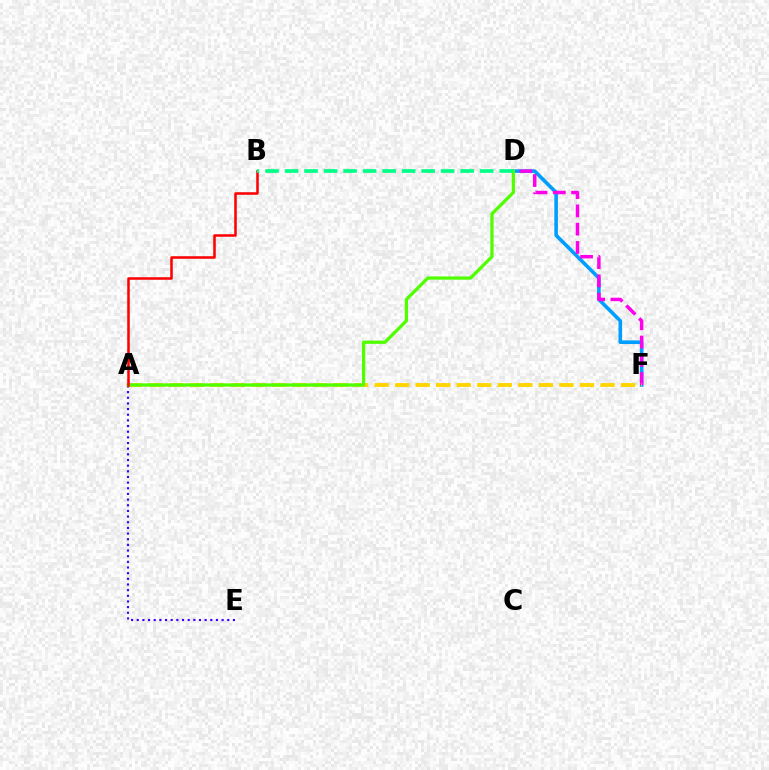{('D', 'F'): [{'color': '#009eff', 'line_style': 'solid', 'thickness': 2.59}, {'color': '#ff00ed', 'line_style': 'dashed', 'thickness': 2.48}], ('A', 'E'): [{'color': '#3700ff', 'line_style': 'dotted', 'thickness': 1.54}], ('A', 'F'): [{'color': '#ffd500', 'line_style': 'dashed', 'thickness': 2.79}], ('A', 'D'): [{'color': '#4fff00', 'line_style': 'solid', 'thickness': 2.35}], ('A', 'B'): [{'color': '#ff0000', 'line_style': 'solid', 'thickness': 1.83}], ('B', 'D'): [{'color': '#00ff86', 'line_style': 'dashed', 'thickness': 2.65}]}